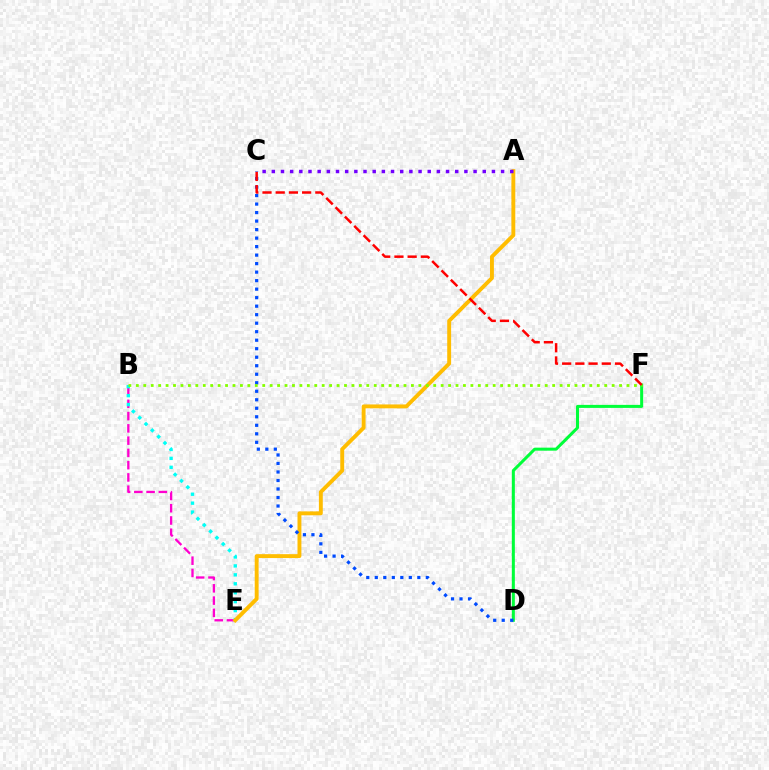{('B', 'E'): [{'color': '#ff00cf', 'line_style': 'dashed', 'thickness': 1.67}, {'color': '#00fff6', 'line_style': 'dotted', 'thickness': 2.43}], ('A', 'E'): [{'color': '#ffbd00', 'line_style': 'solid', 'thickness': 2.8}], ('D', 'F'): [{'color': '#00ff39', 'line_style': 'solid', 'thickness': 2.18}], ('C', 'D'): [{'color': '#004bff', 'line_style': 'dotted', 'thickness': 2.31}], ('A', 'C'): [{'color': '#7200ff', 'line_style': 'dotted', 'thickness': 2.49}], ('B', 'F'): [{'color': '#84ff00', 'line_style': 'dotted', 'thickness': 2.02}], ('C', 'F'): [{'color': '#ff0000', 'line_style': 'dashed', 'thickness': 1.79}]}